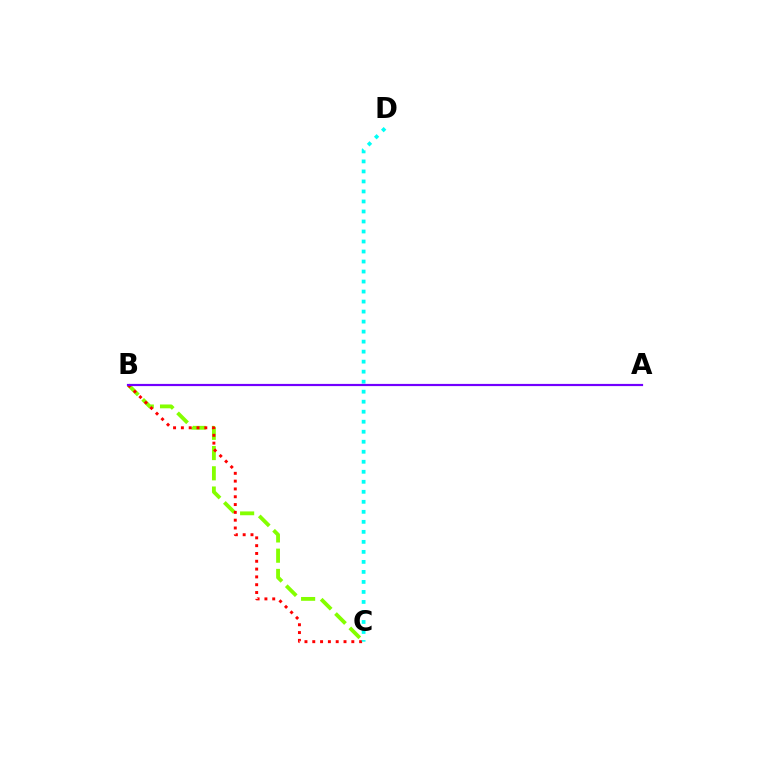{('B', 'C'): [{'color': '#84ff00', 'line_style': 'dashed', 'thickness': 2.75}, {'color': '#ff0000', 'line_style': 'dotted', 'thickness': 2.12}], ('C', 'D'): [{'color': '#00fff6', 'line_style': 'dotted', 'thickness': 2.72}], ('A', 'B'): [{'color': '#7200ff', 'line_style': 'solid', 'thickness': 1.58}]}